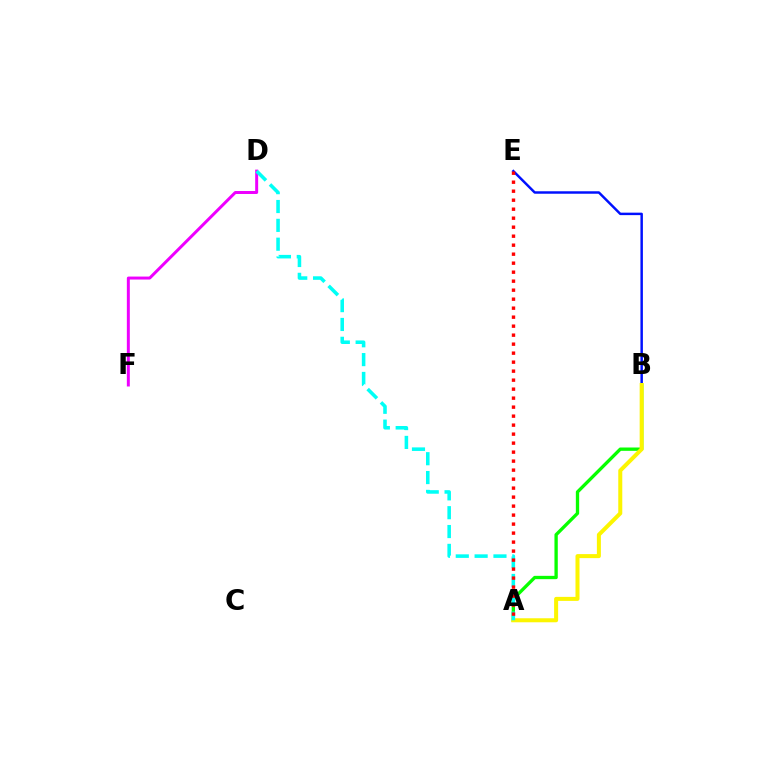{('B', 'E'): [{'color': '#0010ff', 'line_style': 'solid', 'thickness': 1.78}], ('D', 'F'): [{'color': '#ee00ff', 'line_style': 'solid', 'thickness': 2.14}], ('A', 'B'): [{'color': '#08ff00', 'line_style': 'solid', 'thickness': 2.39}, {'color': '#fcf500', 'line_style': 'solid', 'thickness': 2.89}], ('A', 'D'): [{'color': '#00fff6', 'line_style': 'dashed', 'thickness': 2.56}], ('A', 'E'): [{'color': '#ff0000', 'line_style': 'dotted', 'thickness': 2.44}]}